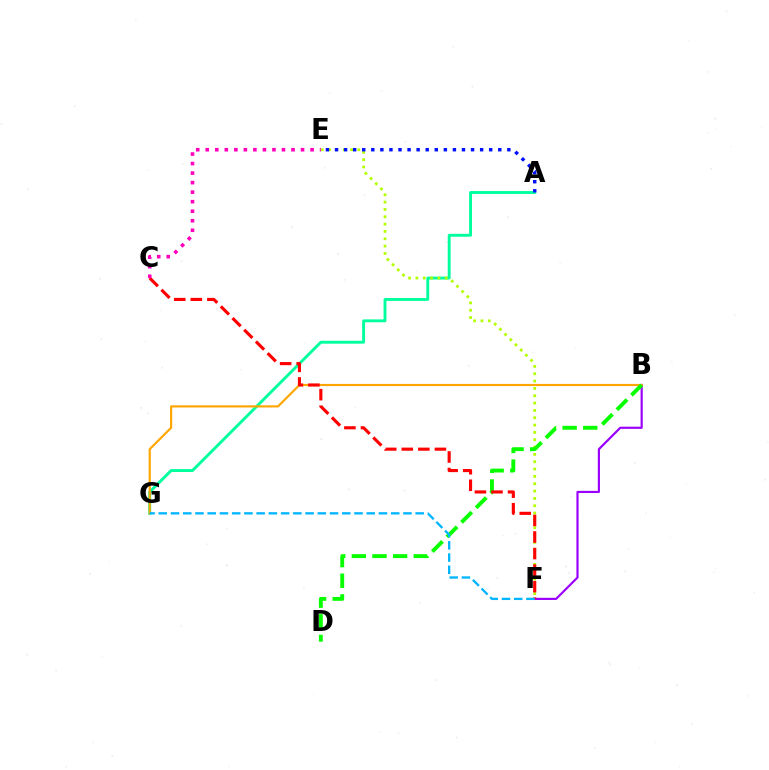{('B', 'F'): [{'color': '#9b00ff', 'line_style': 'solid', 'thickness': 1.57}], ('A', 'G'): [{'color': '#00ff9d', 'line_style': 'solid', 'thickness': 2.08}], ('E', 'F'): [{'color': '#b3ff00', 'line_style': 'dotted', 'thickness': 1.99}], ('B', 'G'): [{'color': '#ffa500', 'line_style': 'solid', 'thickness': 1.55}], ('B', 'D'): [{'color': '#08ff00', 'line_style': 'dashed', 'thickness': 2.8}], ('C', 'F'): [{'color': '#ff0000', 'line_style': 'dashed', 'thickness': 2.25}], ('A', 'E'): [{'color': '#0010ff', 'line_style': 'dotted', 'thickness': 2.46}], ('C', 'E'): [{'color': '#ff00bd', 'line_style': 'dotted', 'thickness': 2.59}], ('F', 'G'): [{'color': '#00b5ff', 'line_style': 'dashed', 'thickness': 1.66}]}